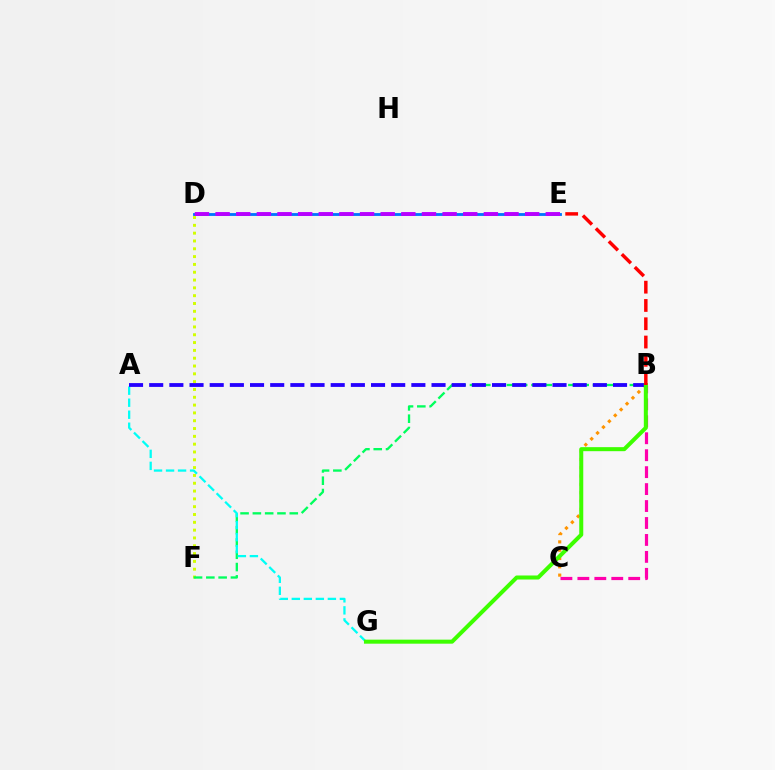{('B', 'C'): [{'color': '#ff9400', 'line_style': 'dotted', 'thickness': 2.26}, {'color': '#ff00ac', 'line_style': 'dashed', 'thickness': 2.3}], ('D', 'F'): [{'color': '#d1ff00', 'line_style': 'dotted', 'thickness': 2.12}], ('B', 'F'): [{'color': '#00ff5c', 'line_style': 'dashed', 'thickness': 1.67}], ('A', 'G'): [{'color': '#00fff6', 'line_style': 'dashed', 'thickness': 1.63}], ('A', 'B'): [{'color': '#2500ff', 'line_style': 'dashed', 'thickness': 2.74}], ('B', 'G'): [{'color': '#3dff00', 'line_style': 'solid', 'thickness': 2.9}], ('B', 'E'): [{'color': '#ff0000', 'line_style': 'dashed', 'thickness': 2.48}], ('D', 'E'): [{'color': '#0074ff', 'line_style': 'solid', 'thickness': 2.04}, {'color': '#b900ff', 'line_style': 'dashed', 'thickness': 2.8}]}